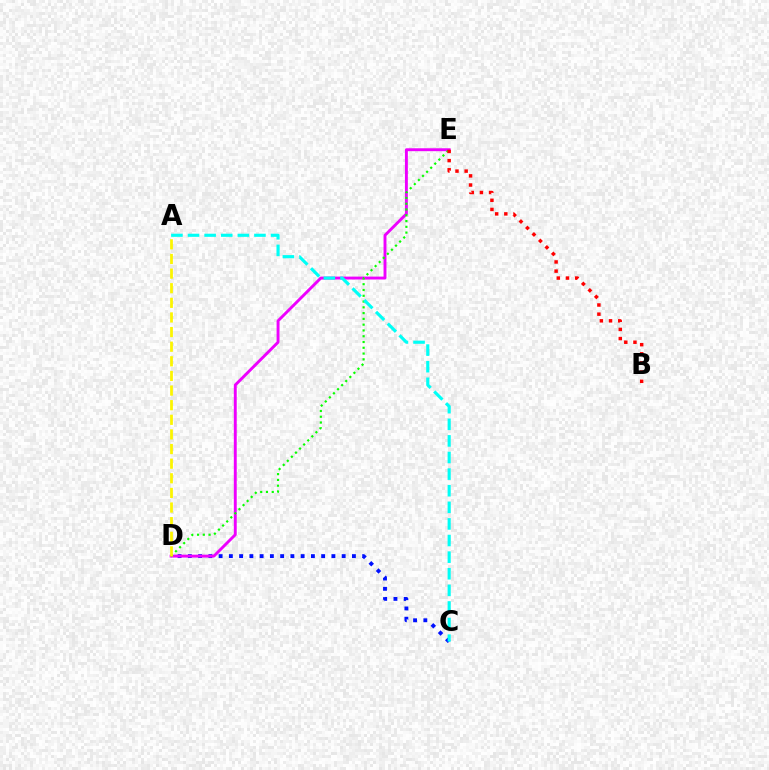{('C', 'D'): [{'color': '#0010ff', 'line_style': 'dotted', 'thickness': 2.79}], ('D', 'E'): [{'color': '#ee00ff', 'line_style': 'solid', 'thickness': 2.09}, {'color': '#08ff00', 'line_style': 'dotted', 'thickness': 1.57}], ('B', 'E'): [{'color': '#ff0000', 'line_style': 'dotted', 'thickness': 2.49}], ('A', 'D'): [{'color': '#fcf500', 'line_style': 'dashed', 'thickness': 1.99}], ('A', 'C'): [{'color': '#00fff6', 'line_style': 'dashed', 'thickness': 2.26}]}